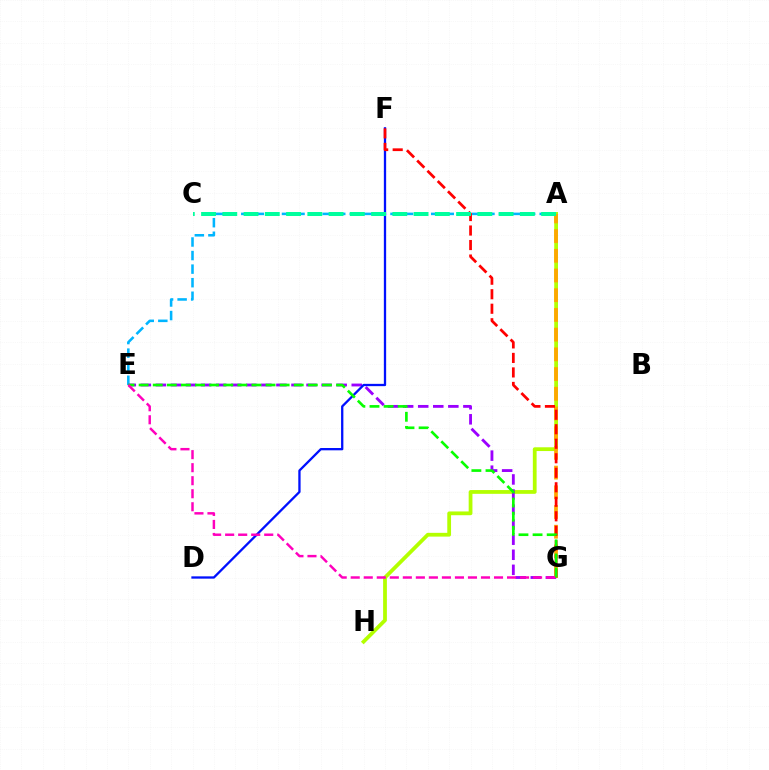{('A', 'H'): [{'color': '#b3ff00', 'line_style': 'solid', 'thickness': 2.71}], ('A', 'E'): [{'color': '#00b5ff', 'line_style': 'dashed', 'thickness': 1.84}], ('E', 'G'): [{'color': '#9b00ff', 'line_style': 'dashed', 'thickness': 2.05}, {'color': '#08ff00', 'line_style': 'dashed', 'thickness': 1.92}, {'color': '#ff00bd', 'line_style': 'dashed', 'thickness': 1.77}], ('D', 'F'): [{'color': '#0010ff', 'line_style': 'solid', 'thickness': 1.66}], ('A', 'G'): [{'color': '#ffa500', 'line_style': 'dashed', 'thickness': 2.68}], ('F', 'G'): [{'color': '#ff0000', 'line_style': 'dashed', 'thickness': 1.97}], ('A', 'C'): [{'color': '#00ff9d', 'line_style': 'dashed', 'thickness': 2.89}]}